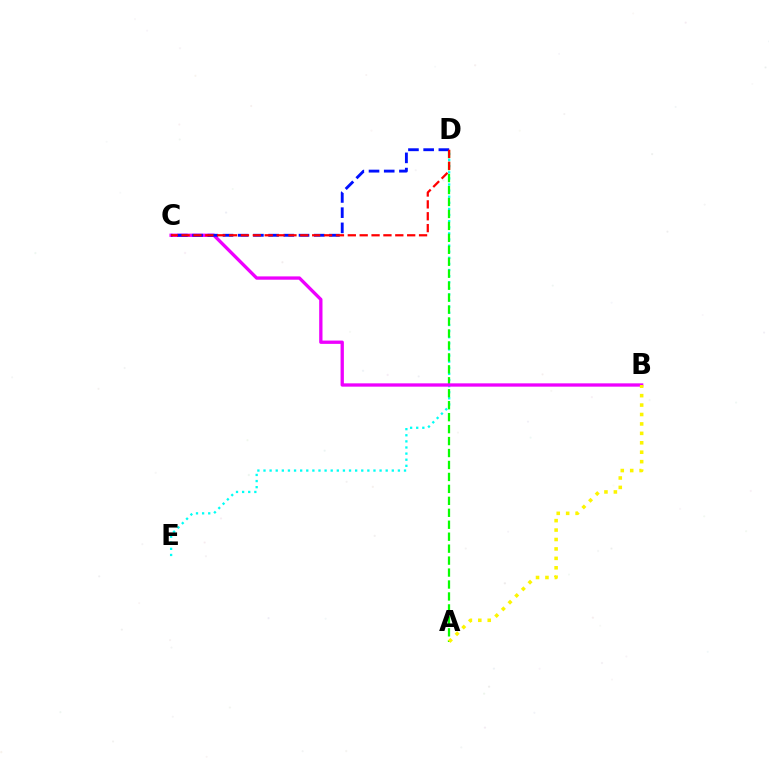{('D', 'E'): [{'color': '#00fff6', 'line_style': 'dotted', 'thickness': 1.66}], ('A', 'D'): [{'color': '#08ff00', 'line_style': 'dashed', 'thickness': 1.62}], ('B', 'C'): [{'color': '#ee00ff', 'line_style': 'solid', 'thickness': 2.39}], ('C', 'D'): [{'color': '#0010ff', 'line_style': 'dashed', 'thickness': 2.07}, {'color': '#ff0000', 'line_style': 'dashed', 'thickness': 1.61}], ('A', 'B'): [{'color': '#fcf500', 'line_style': 'dotted', 'thickness': 2.56}]}